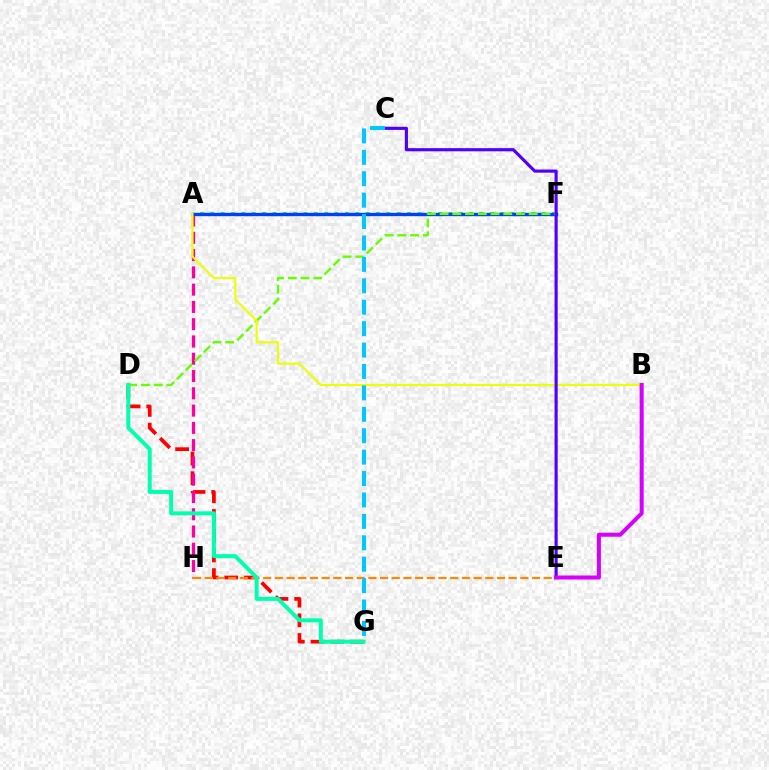{('A', 'F'): [{'color': '#00ff27', 'line_style': 'dotted', 'thickness': 2.81}, {'color': '#003fff', 'line_style': 'solid', 'thickness': 2.42}], ('D', 'G'): [{'color': '#ff0000', 'line_style': 'dashed', 'thickness': 2.68}, {'color': '#00ffaf', 'line_style': 'solid', 'thickness': 2.85}], ('A', 'H'): [{'color': '#ff00a0', 'line_style': 'dashed', 'thickness': 2.35}], ('D', 'F'): [{'color': '#66ff00', 'line_style': 'dashed', 'thickness': 1.73}], ('A', 'B'): [{'color': '#eeff00', 'line_style': 'solid', 'thickness': 1.54}], ('E', 'H'): [{'color': '#ff8800', 'line_style': 'dashed', 'thickness': 1.59}], ('C', 'E'): [{'color': '#4f00ff', 'line_style': 'solid', 'thickness': 2.26}], ('B', 'E'): [{'color': '#d600ff', 'line_style': 'solid', 'thickness': 2.91}], ('C', 'G'): [{'color': '#00c7ff', 'line_style': 'dashed', 'thickness': 2.91}]}